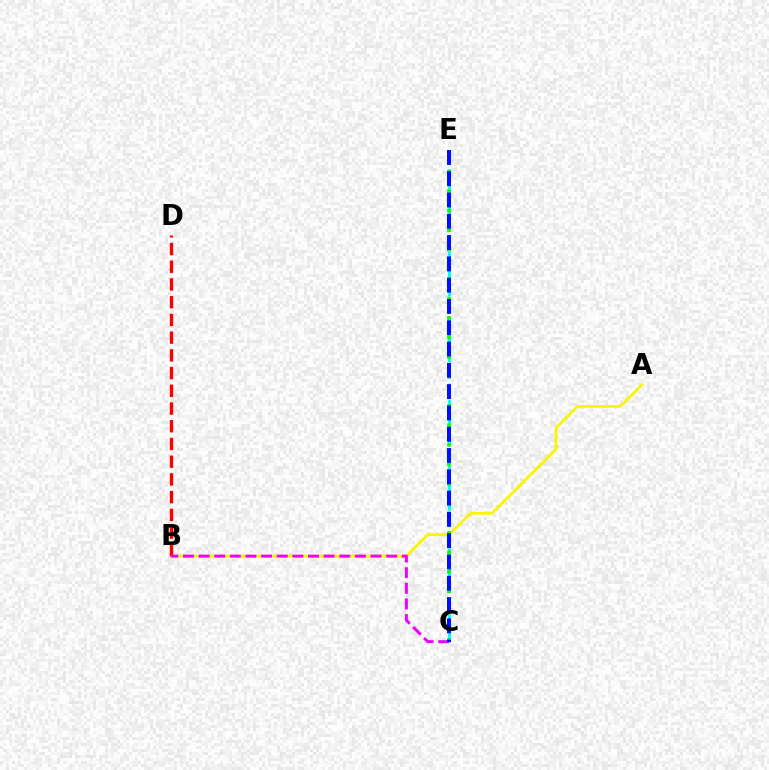{('A', 'B'): [{'color': '#fcf500', 'line_style': 'solid', 'thickness': 2.02}], ('C', 'E'): [{'color': '#00fff6', 'line_style': 'dashed', 'thickness': 2.24}, {'color': '#08ff00', 'line_style': 'dotted', 'thickness': 2.65}, {'color': '#0010ff', 'line_style': 'dashed', 'thickness': 2.89}], ('B', 'D'): [{'color': '#ff0000', 'line_style': 'dashed', 'thickness': 2.41}], ('B', 'C'): [{'color': '#ee00ff', 'line_style': 'dashed', 'thickness': 2.12}]}